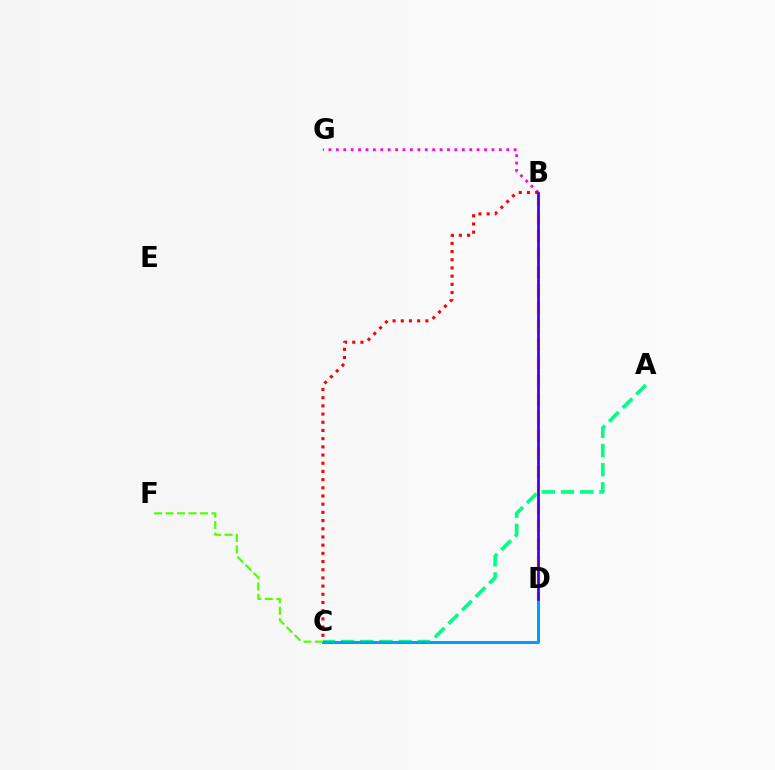{('A', 'C'): [{'color': '#00ff86', 'line_style': 'dashed', 'thickness': 2.61}], ('B', 'G'): [{'color': '#ff00ed', 'line_style': 'dotted', 'thickness': 2.01}], ('C', 'D'): [{'color': '#009eff', 'line_style': 'solid', 'thickness': 2.15}], ('B', 'C'): [{'color': '#ff0000', 'line_style': 'dotted', 'thickness': 2.23}], ('C', 'F'): [{'color': '#4fff00', 'line_style': 'dashed', 'thickness': 1.56}], ('B', 'D'): [{'color': '#ffd500', 'line_style': 'dashed', 'thickness': 2.46}, {'color': '#3700ff', 'line_style': 'solid', 'thickness': 1.96}]}